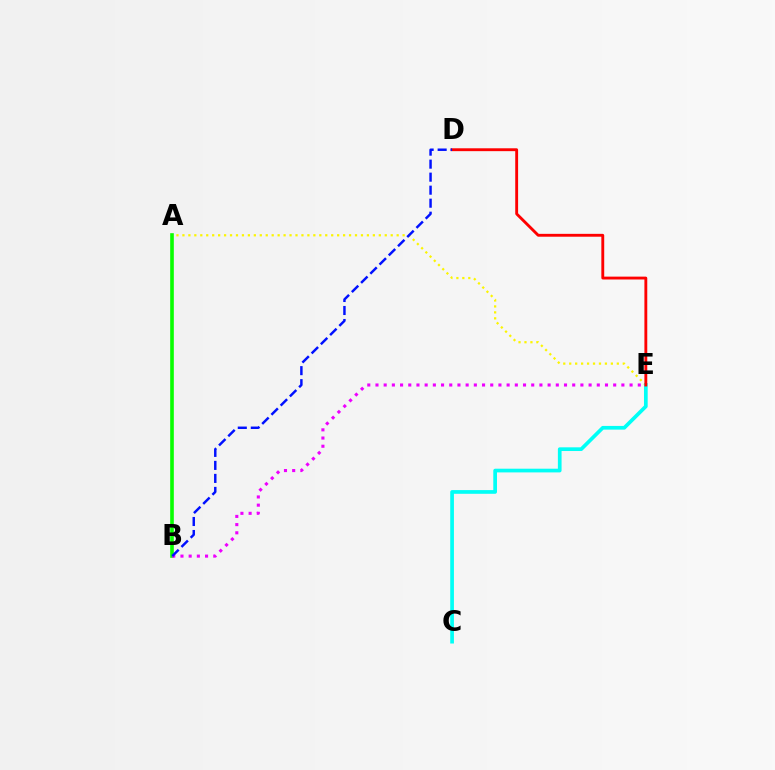{('A', 'E'): [{'color': '#fcf500', 'line_style': 'dotted', 'thickness': 1.62}], ('C', 'E'): [{'color': '#00fff6', 'line_style': 'solid', 'thickness': 2.66}], ('A', 'B'): [{'color': '#08ff00', 'line_style': 'solid', 'thickness': 2.61}], ('B', 'E'): [{'color': '#ee00ff', 'line_style': 'dotted', 'thickness': 2.23}], ('D', 'E'): [{'color': '#ff0000', 'line_style': 'solid', 'thickness': 2.06}], ('B', 'D'): [{'color': '#0010ff', 'line_style': 'dashed', 'thickness': 1.77}]}